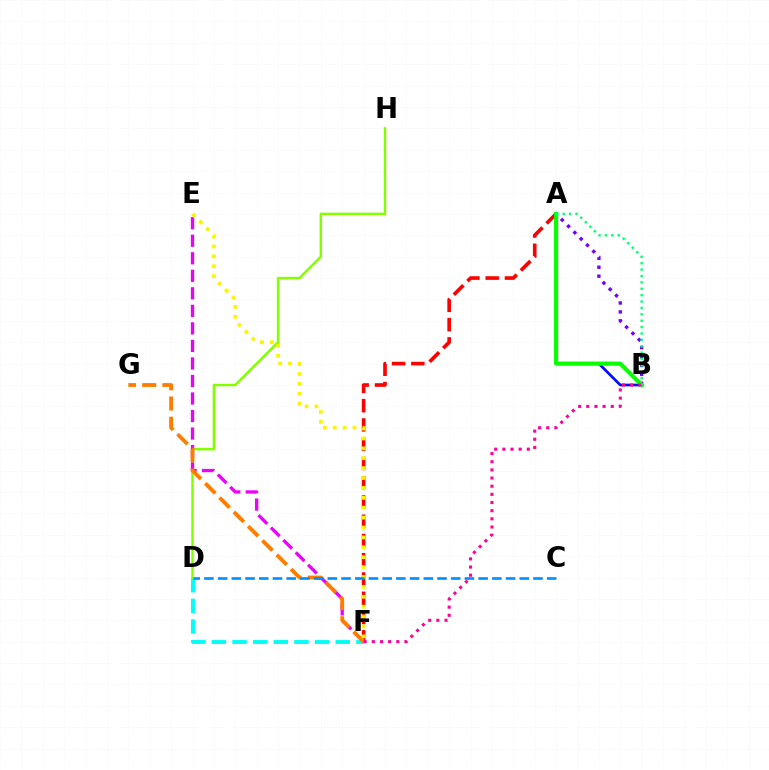{('A', 'F'): [{'color': '#ff0000', 'line_style': 'dashed', 'thickness': 2.62}], ('A', 'B'): [{'color': '#7200ff', 'line_style': 'dotted', 'thickness': 2.42}, {'color': '#0010ff', 'line_style': 'solid', 'thickness': 1.95}, {'color': '#08ff00', 'line_style': 'solid', 'thickness': 2.97}, {'color': '#00ff74', 'line_style': 'dotted', 'thickness': 1.74}], ('D', 'F'): [{'color': '#00fff6', 'line_style': 'dashed', 'thickness': 2.81}], ('D', 'H'): [{'color': '#84ff00', 'line_style': 'solid', 'thickness': 1.78}], ('E', 'F'): [{'color': '#ee00ff', 'line_style': 'dashed', 'thickness': 2.38}, {'color': '#fcf500', 'line_style': 'dotted', 'thickness': 2.69}], ('F', 'G'): [{'color': '#ff7c00', 'line_style': 'dashed', 'thickness': 2.75}], ('C', 'D'): [{'color': '#008cff', 'line_style': 'dashed', 'thickness': 1.86}], ('B', 'F'): [{'color': '#ff0094', 'line_style': 'dotted', 'thickness': 2.22}]}